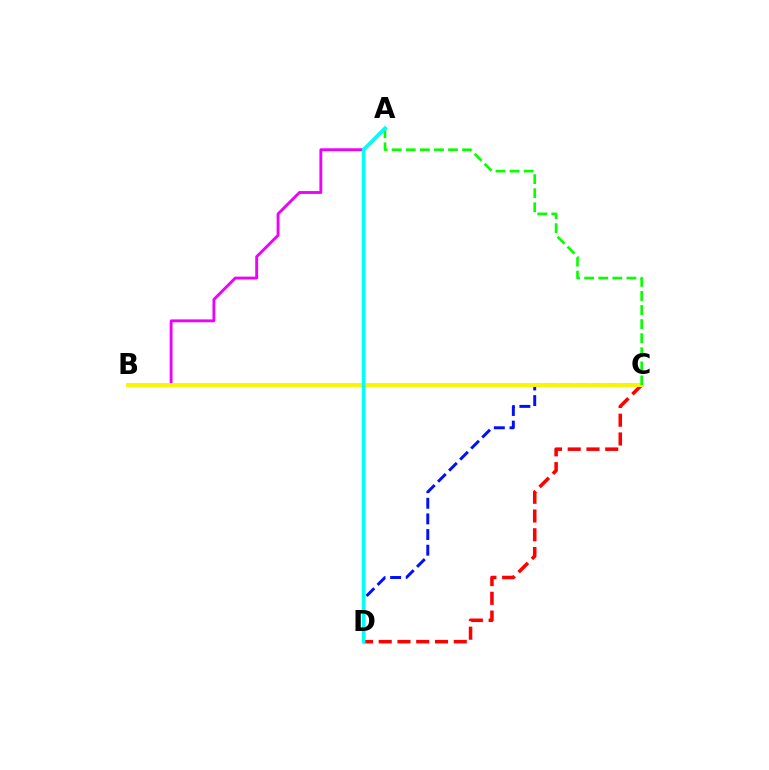{('C', 'D'): [{'color': '#ff0000', 'line_style': 'dashed', 'thickness': 2.55}, {'color': '#0010ff', 'line_style': 'dashed', 'thickness': 2.12}], ('A', 'B'): [{'color': '#ee00ff', 'line_style': 'solid', 'thickness': 2.06}], ('B', 'C'): [{'color': '#fcf500', 'line_style': 'solid', 'thickness': 2.82}], ('A', 'C'): [{'color': '#08ff00', 'line_style': 'dashed', 'thickness': 1.91}], ('A', 'D'): [{'color': '#00fff6', 'line_style': 'solid', 'thickness': 2.64}]}